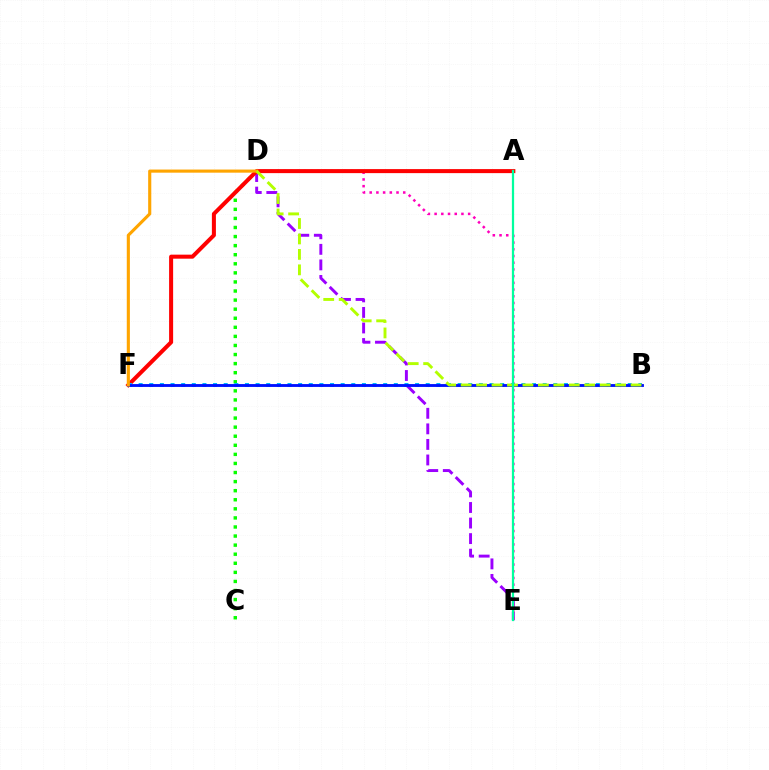{('D', 'E'): [{'color': '#9b00ff', 'line_style': 'dashed', 'thickness': 2.11}, {'color': '#ff00bd', 'line_style': 'dotted', 'thickness': 1.82}], ('C', 'D'): [{'color': '#08ff00', 'line_style': 'dotted', 'thickness': 2.47}], ('A', 'F'): [{'color': '#ff0000', 'line_style': 'solid', 'thickness': 2.9}], ('B', 'F'): [{'color': '#00b5ff', 'line_style': 'dotted', 'thickness': 2.89}, {'color': '#0010ff', 'line_style': 'solid', 'thickness': 2.05}], ('D', 'F'): [{'color': '#ffa500', 'line_style': 'solid', 'thickness': 2.25}], ('B', 'D'): [{'color': '#b3ff00', 'line_style': 'dashed', 'thickness': 2.1}], ('A', 'E'): [{'color': '#00ff9d', 'line_style': 'solid', 'thickness': 1.61}]}